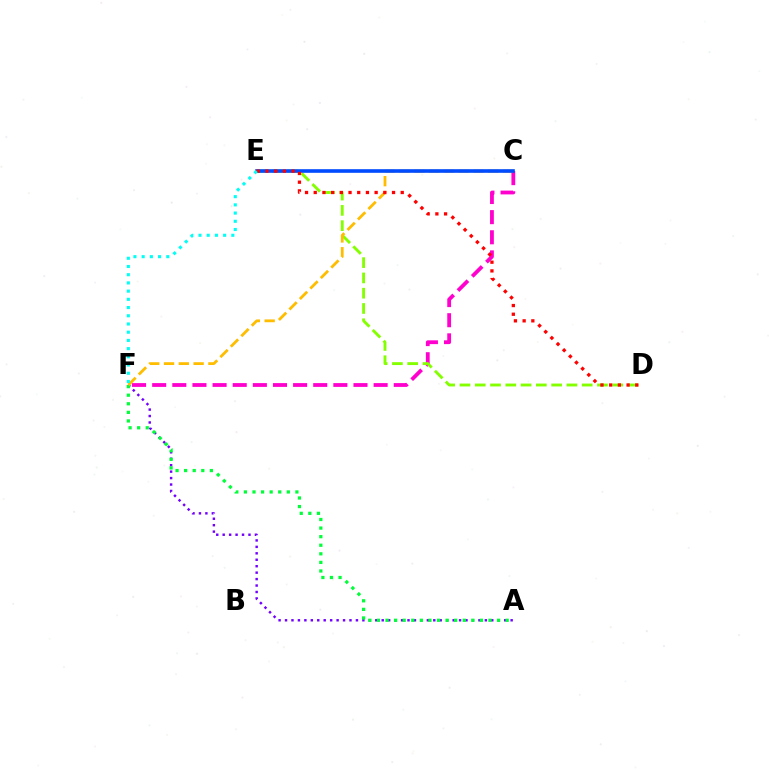{('C', 'F'): [{'color': '#ff00cf', 'line_style': 'dashed', 'thickness': 2.73}, {'color': '#ffbd00', 'line_style': 'dashed', 'thickness': 2.01}], ('A', 'F'): [{'color': '#7200ff', 'line_style': 'dotted', 'thickness': 1.75}, {'color': '#00ff39', 'line_style': 'dotted', 'thickness': 2.33}], ('D', 'E'): [{'color': '#84ff00', 'line_style': 'dashed', 'thickness': 2.08}, {'color': '#ff0000', 'line_style': 'dotted', 'thickness': 2.36}], ('C', 'E'): [{'color': '#004bff', 'line_style': 'solid', 'thickness': 2.6}], ('E', 'F'): [{'color': '#00fff6', 'line_style': 'dotted', 'thickness': 2.23}]}